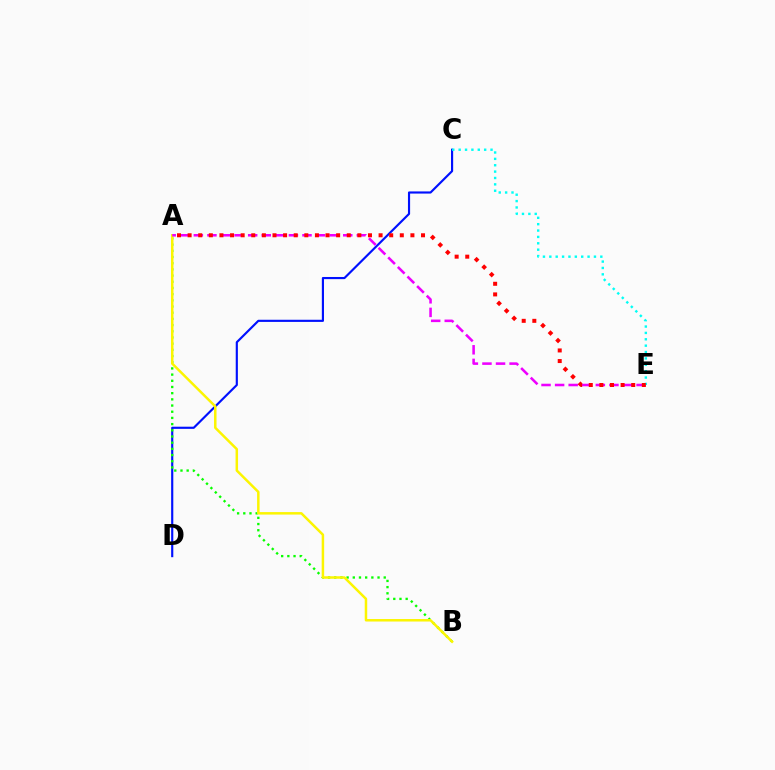{('C', 'D'): [{'color': '#0010ff', 'line_style': 'solid', 'thickness': 1.55}], ('A', 'B'): [{'color': '#08ff00', 'line_style': 'dotted', 'thickness': 1.68}, {'color': '#fcf500', 'line_style': 'solid', 'thickness': 1.8}], ('A', 'E'): [{'color': '#ee00ff', 'line_style': 'dashed', 'thickness': 1.84}, {'color': '#ff0000', 'line_style': 'dotted', 'thickness': 2.88}], ('C', 'E'): [{'color': '#00fff6', 'line_style': 'dotted', 'thickness': 1.73}]}